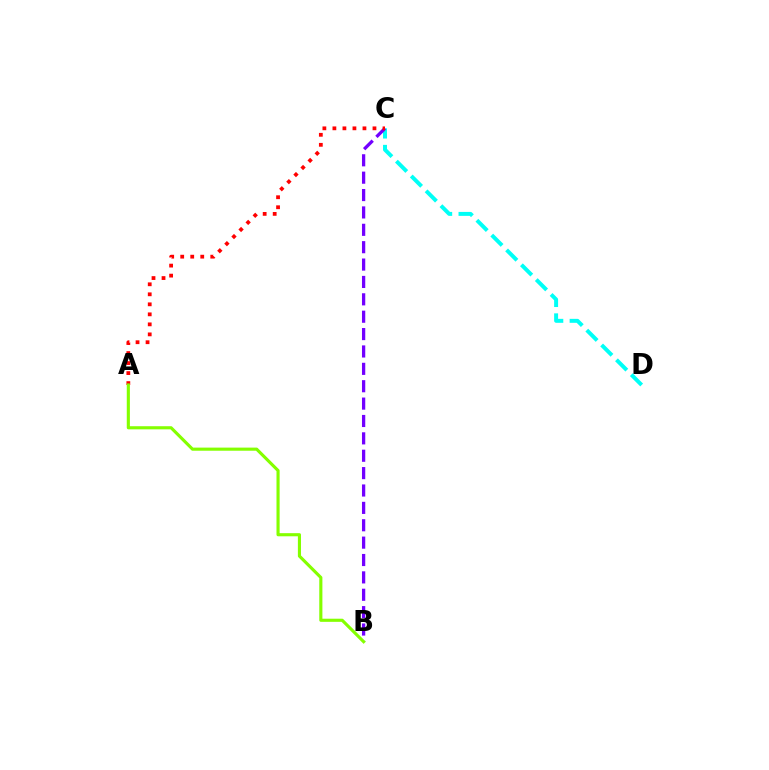{('C', 'D'): [{'color': '#00fff6', 'line_style': 'dashed', 'thickness': 2.85}], ('B', 'C'): [{'color': '#7200ff', 'line_style': 'dashed', 'thickness': 2.36}], ('A', 'C'): [{'color': '#ff0000', 'line_style': 'dotted', 'thickness': 2.72}], ('A', 'B'): [{'color': '#84ff00', 'line_style': 'solid', 'thickness': 2.25}]}